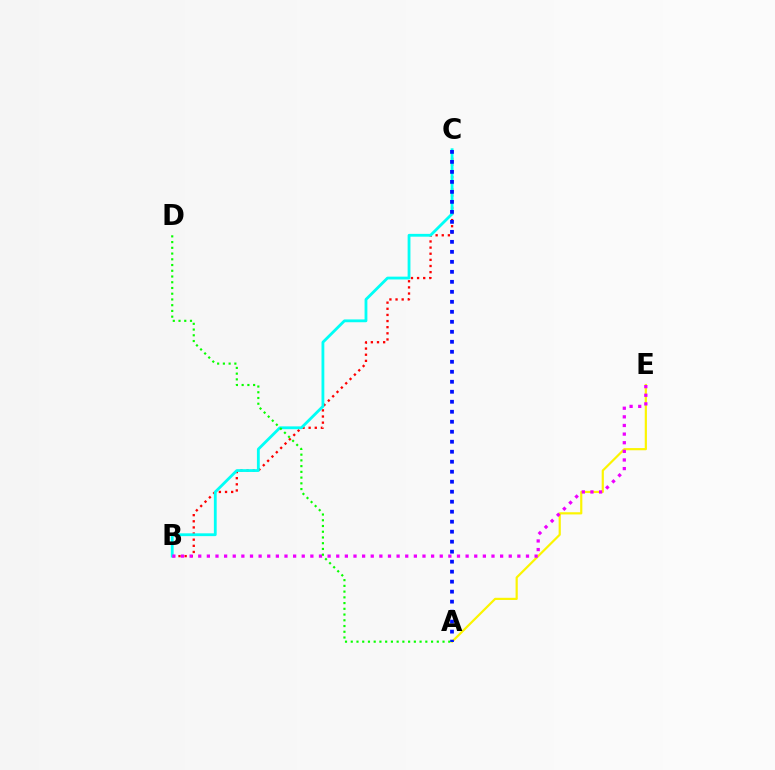{('B', 'C'): [{'color': '#ff0000', 'line_style': 'dotted', 'thickness': 1.67}, {'color': '#00fff6', 'line_style': 'solid', 'thickness': 2.02}], ('A', 'E'): [{'color': '#fcf500', 'line_style': 'solid', 'thickness': 1.58}], ('B', 'E'): [{'color': '#ee00ff', 'line_style': 'dotted', 'thickness': 2.34}], ('A', 'C'): [{'color': '#0010ff', 'line_style': 'dotted', 'thickness': 2.72}], ('A', 'D'): [{'color': '#08ff00', 'line_style': 'dotted', 'thickness': 1.56}]}